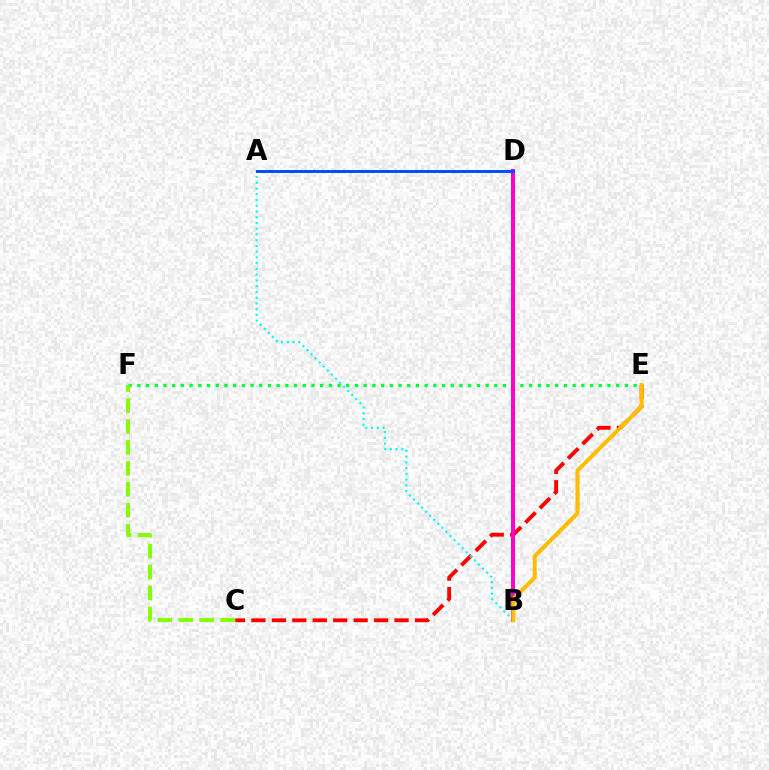{('B', 'D'): [{'color': '#7200ff', 'line_style': 'dotted', 'thickness': 1.54}, {'color': '#ff00cf', 'line_style': 'solid', 'thickness': 2.86}], ('C', 'E'): [{'color': '#ff0000', 'line_style': 'dashed', 'thickness': 2.78}], ('E', 'F'): [{'color': '#00ff39', 'line_style': 'dotted', 'thickness': 2.37}], ('A', 'B'): [{'color': '#00fff6', 'line_style': 'dotted', 'thickness': 1.56}], ('B', 'E'): [{'color': '#ffbd00', 'line_style': 'solid', 'thickness': 2.88}], ('A', 'D'): [{'color': '#004bff', 'line_style': 'solid', 'thickness': 2.11}], ('C', 'F'): [{'color': '#84ff00', 'line_style': 'dashed', 'thickness': 2.85}]}